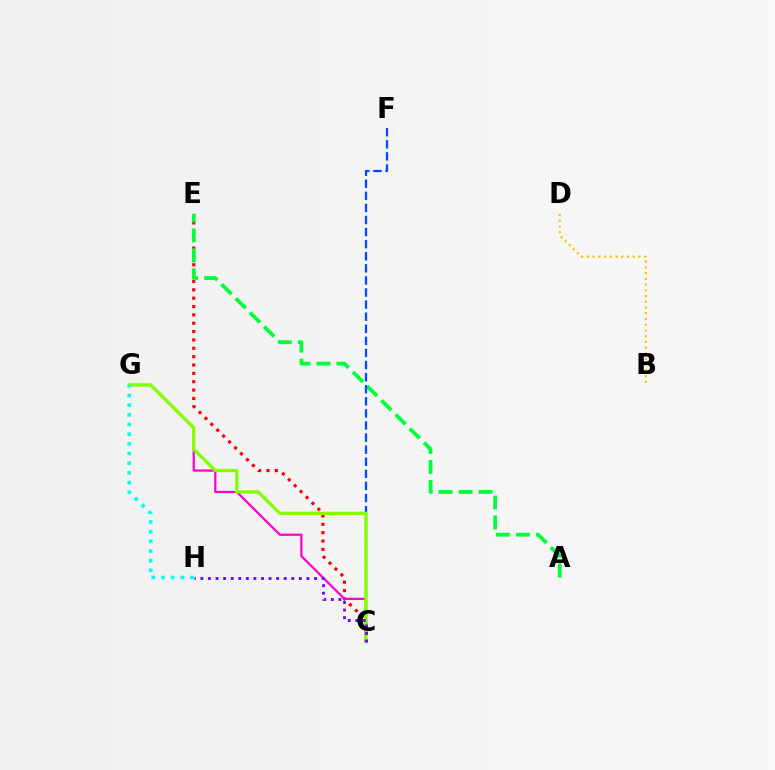{('C', 'E'): [{'color': '#ff0000', 'line_style': 'dotted', 'thickness': 2.27}], ('A', 'E'): [{'color': '#00ff39', 'line_style': 'dashed', 'thickness': 2.72}], ('C', 'G'): [{'color': '#ff00cf', 'line_style': 'solid', 'thickness': 1.61}, {'color': '#84ff00', 'line_style': 'solid', 'thickness': 2.38}], ('C', 'F'): [{'color': '#004bff', 'line_style': 'dashed', 'thickness': 1.64}], ('G', 'H'): [{'color': '#00fff6', 'line_style': 'dotted', 'thickness': 2.63}], ('C', 'H'): [{'color': '#7200ff', 'line_style': 'dotted', 'thickness': 2.06}], ('B', 'D'): [{'color': '#ffbd00', 'line_style': 'dotted', 'thickness': 1.56}]}